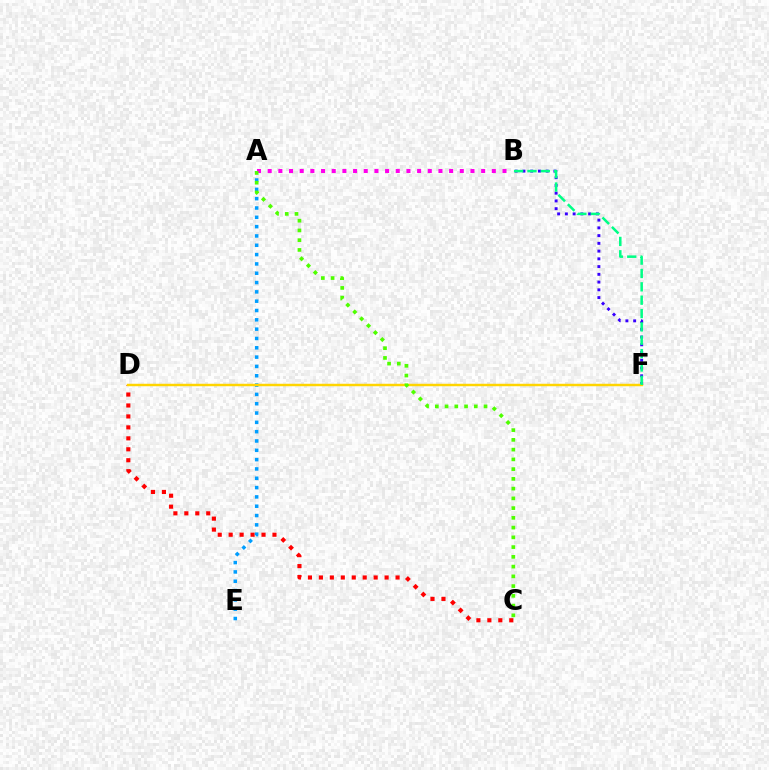{('B', 'F'): [{'color': '#3700ff', 'line_style': 'dotted', 'thickness': 2.1}, {'color': '#00ff86', 'line_style': 'dashed', 'thickness': 1.81}], ('C', 'D'): [{'color': '#ff0000', 'line_style': 'dotted', 'thickness': 2.98}], ('A', 'E'): [{'color': '#009eff', 'line_style': 'dotted', 'thickness': 2.53}], ('D', 'F'): [{'color': '#ffd500', 'line_style': 'solid', 'thickness': 1.77}], ('A', 'B'): [{'color': '#ff00ed', 'line_style': 'dotted', 'thickness': 2.9}], ('A', 'C'): [{'color': '#4fff00', 'line_style': 'dotted', 'thickness': 2.65}]}